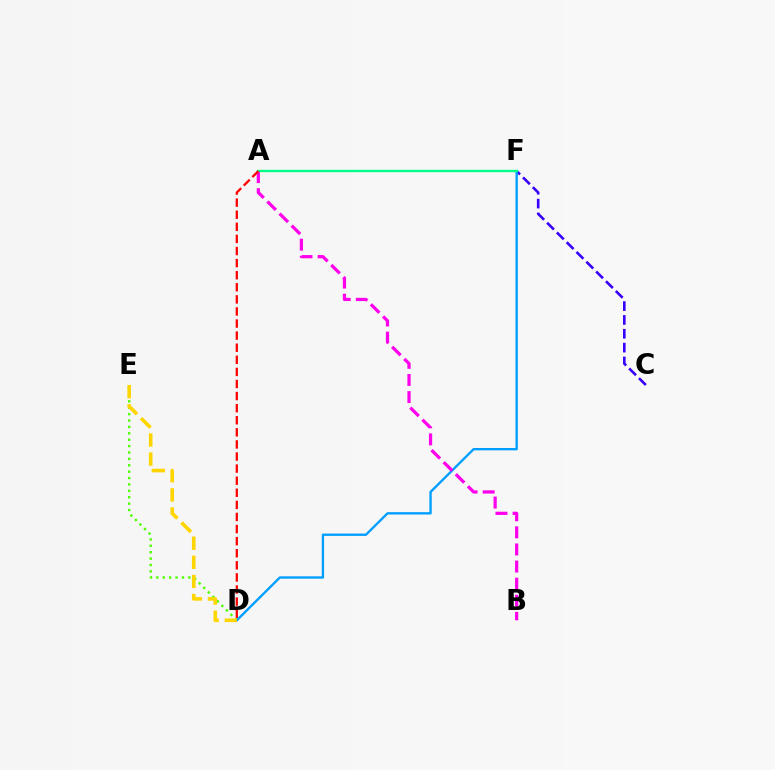{('C', 'F'): [{'color': '#3700ff', 'line_style': 'dashed', 'thickness': 1.88}], ('D', 'E'): [{'color': '#4fff00', 'line_style': 'dotted', 'thickness': 1.74}, {'color': '#ffd500', 'line_style': 'dashed', 'thickness': 2.59}], ('D', 'F'): [{'color': '#009eff', 'line_style': 'solid', 'thickness': 1.69}], ('A', 'B'): [{'color': '#ff00ed', 'line_style': 'dashed', 'thickness': 2.32}], ('A', 'F'): [{'color': '#00ff86', 'line_style': 'solid', 'thickness': 1.68}], ('A', 'D'): [{'color': '#ff0000', 'line_style': 'dashed', 'thickness': 1.64}]}